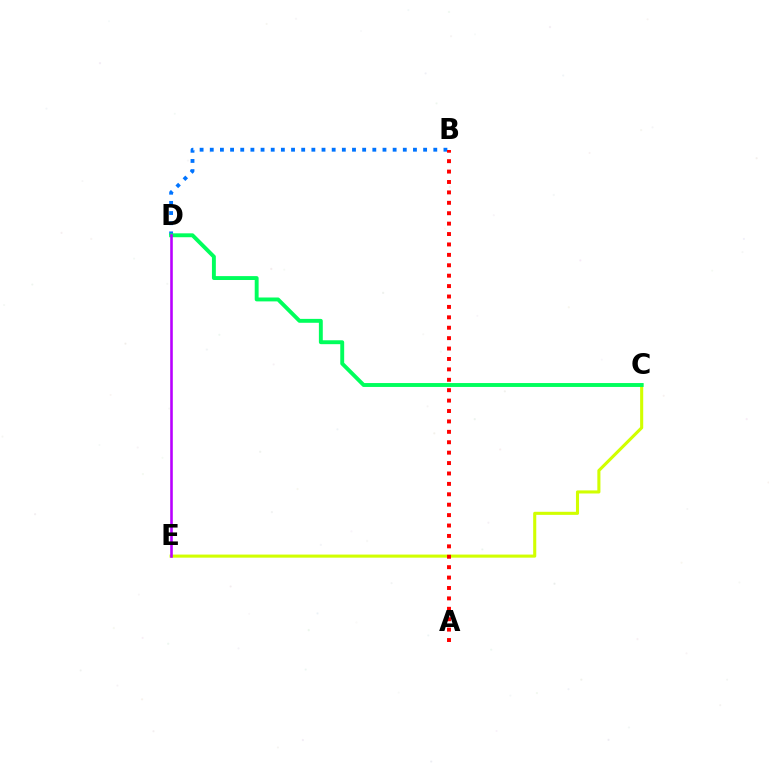{('C', 'E'): [{'color': '#d1ff00', 'line_style': 'solid', 'thickness': 2.22}], ('B', 'D'): [{'color': '#0074ff', 'line_style': 'dotted', 'thickness': 2.76}], ('C', 'D'): [{'color': '#00ff5c', 'line_style': 'solid', 'thickness': 2.81}], ('A', 'B'): [{'color': '#ff0000', 'line_style': 'dotted', 'thickness': 2.83}], ('D', 'E'): [{'color': '#b900ff', 'line_style': 'solid', 'thickness': 1.87}]}